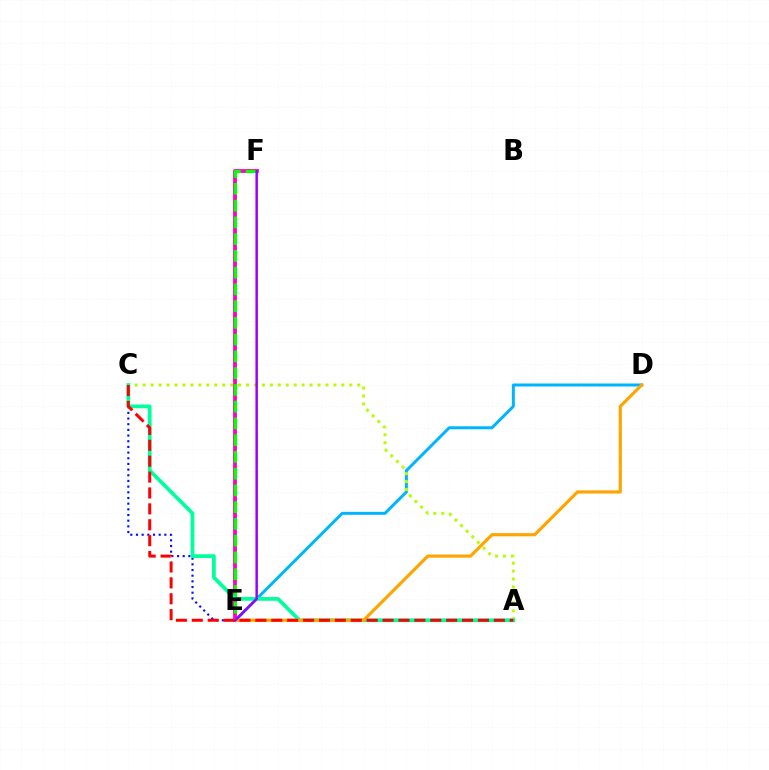{('D', 'E'): [{'color': '#00b5ff', 'line_style': 'solid', 'thickness': 2.15}, {'color': '#ffa500', 'line_style': 'solid', 'thickness': 2.28}], ('E', 'F'): [{'color': '#ff00bd', 'line_style': 'solid', 'thickness': 2.74}, {'color': '#08ff00', 'line_style': 'dashed', 'thickness': 2.28}, {'color': '#9b00ff', 'line_style': 'solid', 'thickness': 1.79}], ('A', 'C'): [{'color': '#b3ff00', 'line_style': 'dotted', 'thickness': 2.16}, {'color': '#00ff9d', 'line_style': 'solid', 'thickness': 2.69}, {'color': '#ff0000', 'line_style': 'dashed', 'thickness': 2.16}], ('C', 'E'): [{'color': '#0010ff', 'line_style': 'dotted', 'thickness': 1.54}]}